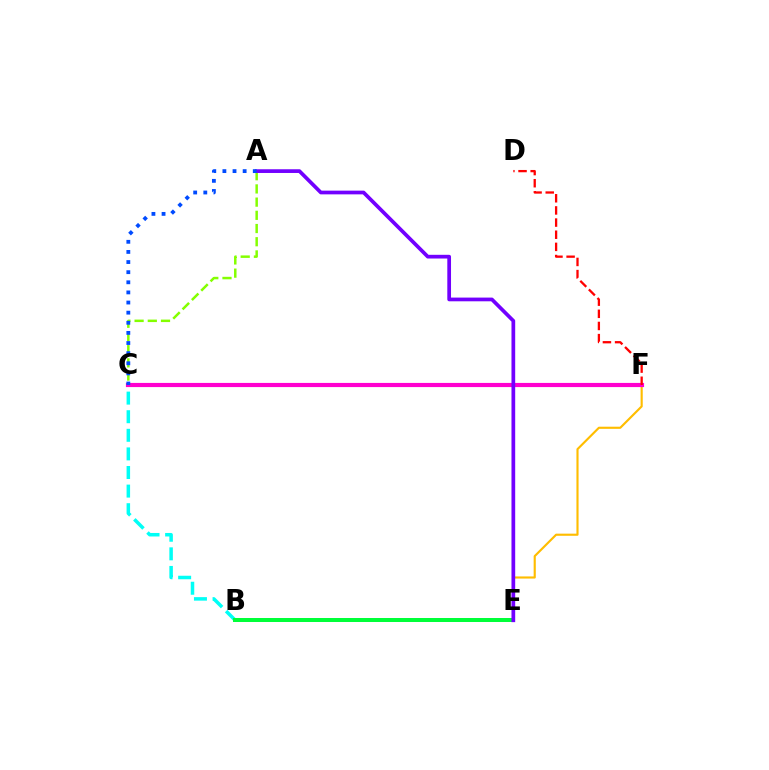{('B', 'F'): [{'color': '#ffbd00', 'line_style': 'solid', 'thickness': 1.54}], ('B', 'C'): [{'color': '#00fff6', 'line_style': 'dashed', 'thickness': 2.53}], ('C', 'F'): [{'color': '#ff00cf', 'line_style': 'solid', 'thickness': 3.0}], ('B', 'E'): [{'color': '#00ff39', 'line_style': 'solid', 'thickness': 2.87}], ('D', 'F'): [{'color': '#ff0000', 'line_style': 'dashed', 'thickness': 1.65}], ('A', 'C'): [{'color': '#84ff00', 'line_style': 'dashed', 'thickness': 1.79}, {'color': '#004bff', 'line_style': 'dotted', 'thickness': 2.75}], ('A', 'E'): [{'color': '#7200ff', 'line_style': 'solid', 'thickness': 2.67}]}